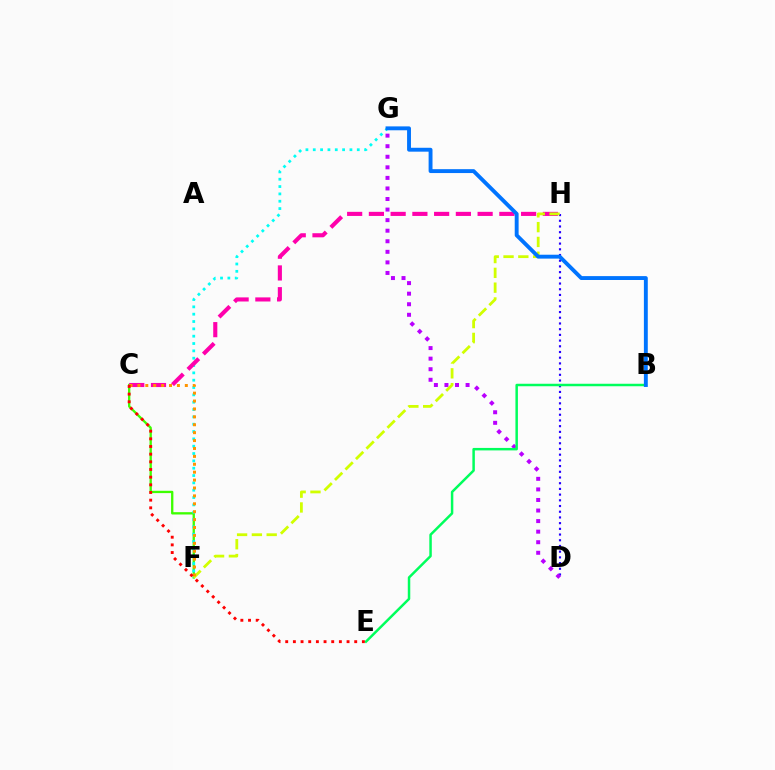{('C', 'F'): [{'color': '#3dff00', 'line_style': 'solid', 'thickness': 1.67}, {'color': '#ff9400', 'line_style': 'dotted', 'thickness': 2.15}], ('D', 'H'): [{'color': '#2500ff', 'line_style': 'dotted', 'thickness': 1.55}], ('D', 'G'): [{'color': '#b900ff', 'line_style': 'dotted', 'thickness': 2.87}], ('B', 'E'): [{'color': '#00ff5c', 'line_style': 'solid', 'thickness': 1.79}], ('F', 'G'): [{'color': '#00fff6', 'line_style': 'dotted', 'thickness': 1.99}], ('C', 'H'): [{'color': '#ff00ac', 'line_style': 'dashed', 'thickness': 2.95}], ('F', 'H'): [{'color': '#d1ff00', 'line_style': 'dashed', 'thickness': 2.01}], ('B', 'G'): [{'color': '#0074ff', 'line_style': 'solid', 'thickness': 2.8}], ('C', 'E'): [{'color': '#ff0000', 'line_style': 'dotted', 'thickness': 2.08}]}